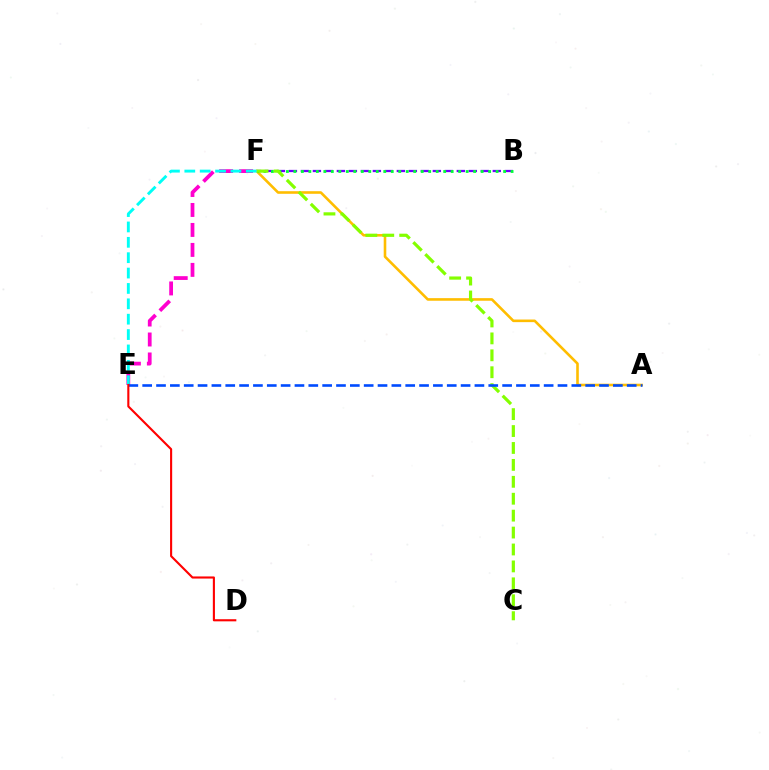{('A', 'F'): [{'color': '#ffbd00', 'line_style': 'solid', 'thickness': 1.87}], ('B', 'F'): [{'color': '#7200ff', 'line_style': 'dashed', 'thickness': 1.63}, {'color': '#00ff39', 'line_style': 'dotted', 'thickness': 2.04}], ('E', 'F'): [{'color': '#ff00cf', 'line_style': 'dashed', 'thickness': 2.71}, {'color': '#00fff6', 'line_style': 'dashed', 'thickness': 2.09}], ('C', 'F'): [{'color': '#84ff00', 'line_style': 'dashed', 'thickness': 2.3}], ('A', 'E'): [{'color': '#004bff', 'line_style': 'dashed', 'thickness': 1.88}], ('D', 'E'): [{'color': '#ff0000', 'line_style': 'solid', 'thickness': 1.52}]}